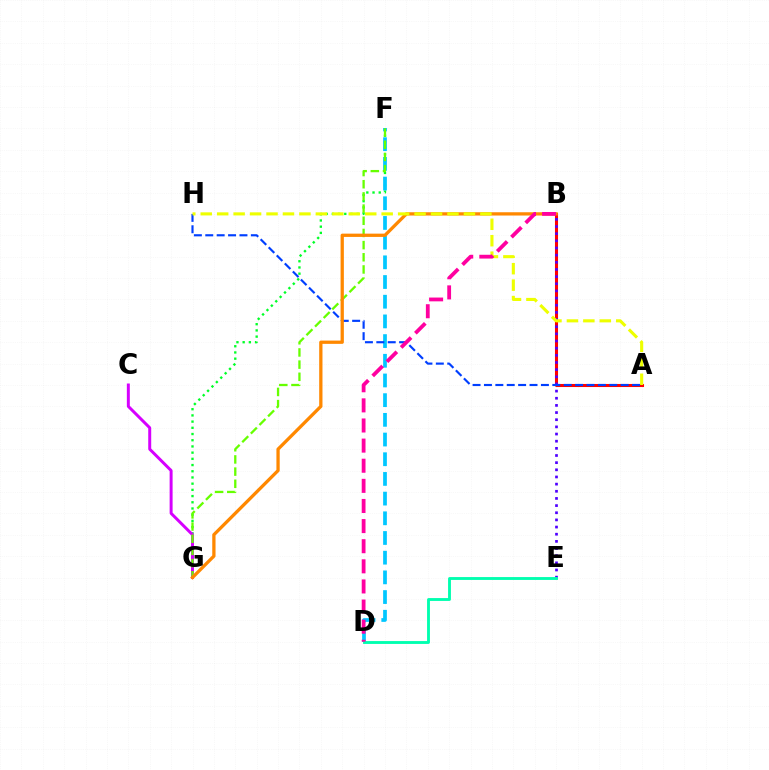{('F', 'G'): [{'color': '#00ff27', 'line_style': 'dotted', 'thickness': 1.69}, {'color': '#66ff00', 'line_style': 'dashed', 'thickness': 1.65}], ('D', 'F'): [{'color': '#00c7ff', 'line_style': 'dashed', 'thickness': 2.67}], ('A', 'B'): [{'color': '#ff0000', 'line_style': 'solid', 'thickness': 2.2}], ('B', 'E'): [{'color': '#4f00ff', 'line_style': 'dotted', 'thickness': 1.94}], ('C', 'G'): [{'color': '#d600ff', 'line_style': 'solid', 'thickness': 2.14}], ('A', 'H'): [{'color': '#003fff', 'line_style': 'dashed', 'thickness': 1.55}, {'color': '#eeff00', 'line_style': 'dashed', 'thickness': 2.23}], ('D', 'E'): [{'color': '#00ffaf', 'line_style': 'solid', 'thickness': 2.06}], ('B', 'G'): [{'color': '#ff8800', 'line_style': 'solid', 'thickness': 2.36}], ('B', 'D'): [{'color': '#ff00a0', 'line_style': 'dashed', 'thickness': 2.73}]}